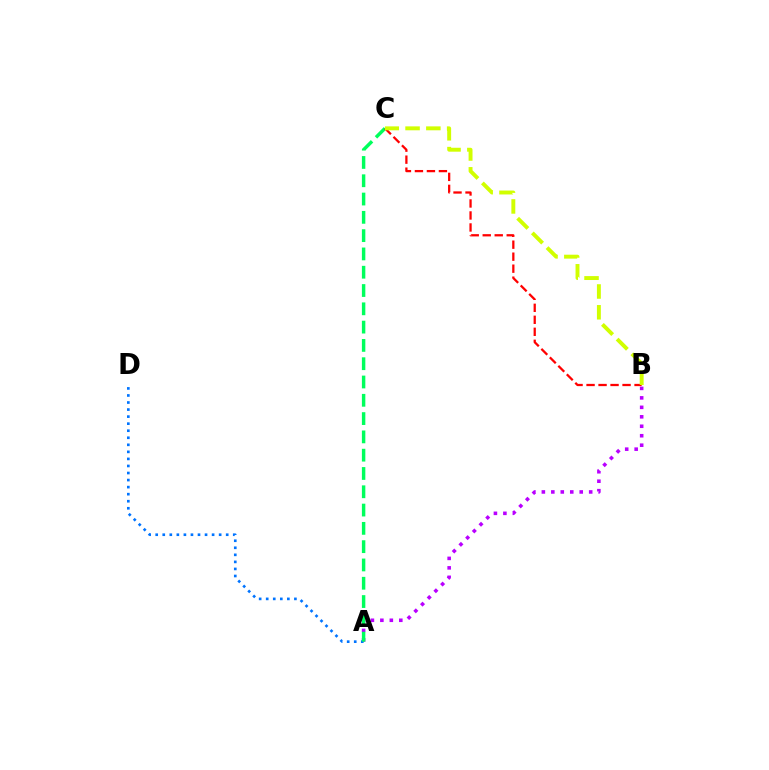{('A', 'B'): [{'color': '#b900ff', 'line_style': 'dotted', 'thickness': 2.57}], ('A', 'D'): [{'color': '#0074ff', 'line_style': 'dotted', 'thickness': 1.92}], ('A', 'C'): [{'color': '#00ff5c', 'line_style': 'dashed', 'thickness': 2.49}], ('B', 'C'): [{'color': '#ff0000', 'line_style': 'dashed', 'thickness': 1.63}, {'color': '#d1ff00', 'line_style': 'dashed', 'thickness': 2.82}]}